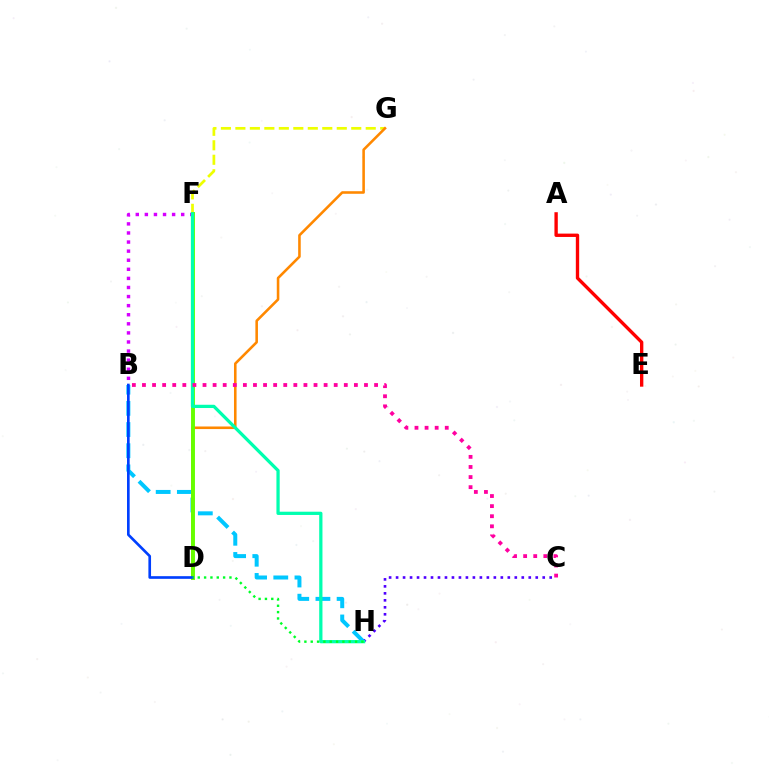{('B', 'F'): [{'color': '#d600ff', 'line_style': 'dotted', 'thickness': 2.47}], ('F', 'G'): [{'color': '#eeff00', 'line_style': 'dashed', 'thickness': 1.97}], ('B', 'H'): [{'color': '#00c7ff', 'line_style': 'dashed', 'thickness': 2.88}], ('D', 'G'): [{'color': '#ff8800', 'line_style': 'solid', 'thickness': 1.86}], ('C', 'H'): [{'color': '#4f00ff', 'line_style': 'dotted', 'thickness': 1.9}], ('D', 'F'): [{'color': '#66ff00', 'line_style': 'solid', 'thickness': 2.82}], ('B', 'D'): [{'color': '#003fff', 'line_style': 'solid', 'thickness': 1.91}], ('F', 'H'): [{'color': '#00ffaf', 'line_style': 'solid', 'thickness': 2.34}], ('B', 'C'): [{'color': '#ff00a0', 'line_style': 'dotted', 'thickness': 2.74}], ('A', 'E'): [{'color': '#ff0000', 'line_style': 'solid', 'thickness': 2.41}], ('D', 'H'): [{'color': '#00ff27', 'line_style': 'dotted', 'thickness': 1.72}]}